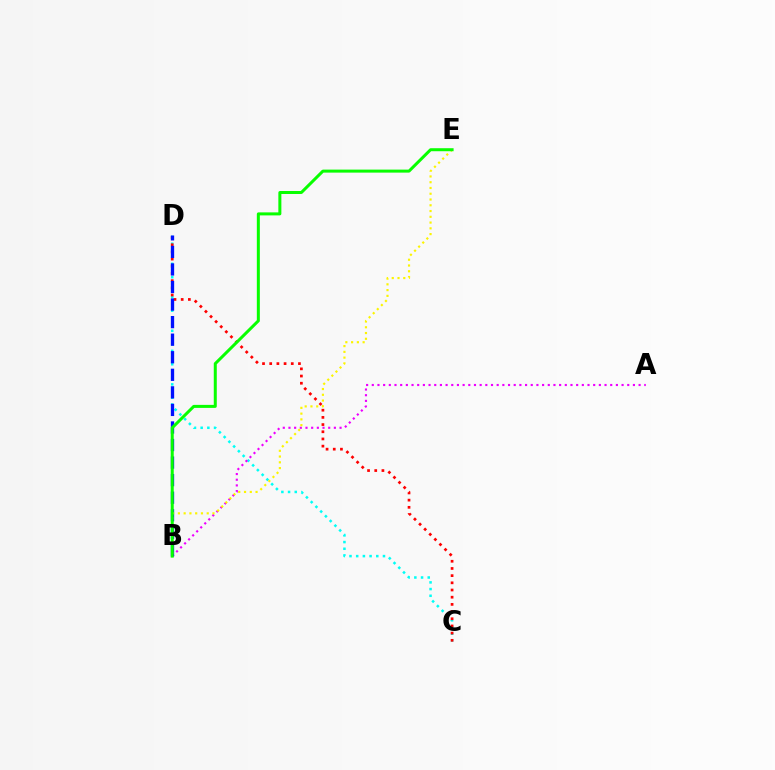{('C', 'D'): [{'color': '#00fff6', 'line_style': 'dotted', 'thickness': 1.82}, {'color': '#ff0000', 'line_style': 'dotted', 'thickness': 1.95}], ('A', 'B'): [{'color': '#ee00ff', 'line_style': 'dotted', 'thickness': 1.54}], ('B', 'D'): [{'color': '#0010ff', 'line_style': 'dashed', 'thickness': 2.39}], ('B', 'E'): [{'color': '#fcf500', 'line_style': 'dotted', 'thickness': 1.57}, {'color': '#08ff00', 'line_style': 'solid', 'thickness': 2.17}]}